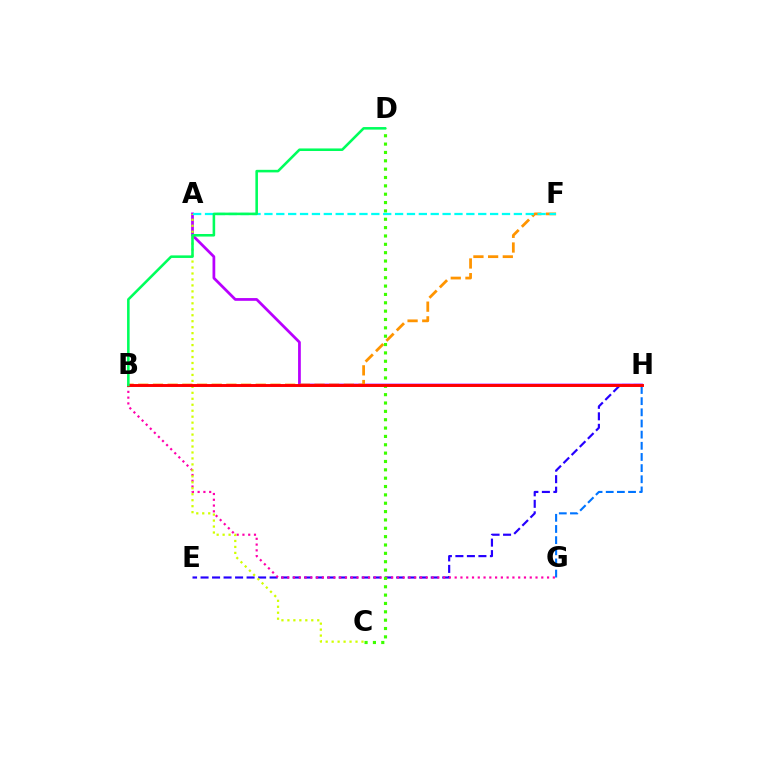{('E', 'H'): [{'color': '#2500ff', 'line_style': 'dashed', 'thickness': 1.56}], ('A', 'H'): [{'color': '#b900ff', 'line_style': 'solid', 'thickness': 1.98}], ('B', 'G'): [{'color': '#ff00ac', 'line_style': 'dotted', 'thickness': 1.57}], ('C', 'D'): [{'color': '#3dff00', 'line_style': 'dotted', 'thickness': 2.27}], ('G', 'H'): [{'color': '#0074ff', 'line_style': 'dashed', 'thickness': 1.52}], ('A', 'C'): [{'color': '#d1ff00', 'line_style': 'dotted', 'thickness': 1.62}], ('B', 'F'): [{'color': '#ff9400', 'line_style': 'dashed', 'thickness': 2.0}], ('A', 'F'): [{'color': '#00fff6', 'line_style': 'dashed', 'thickness': 1.61}], ('B', 'H'): [{'color': '#ff0000', 'line_style': 'solid', 'thickness': 2.11}], ('B', 'D'): [{'color': '#00ff5c', 'line_style': 'solid', 'thickness': 1.85}]}